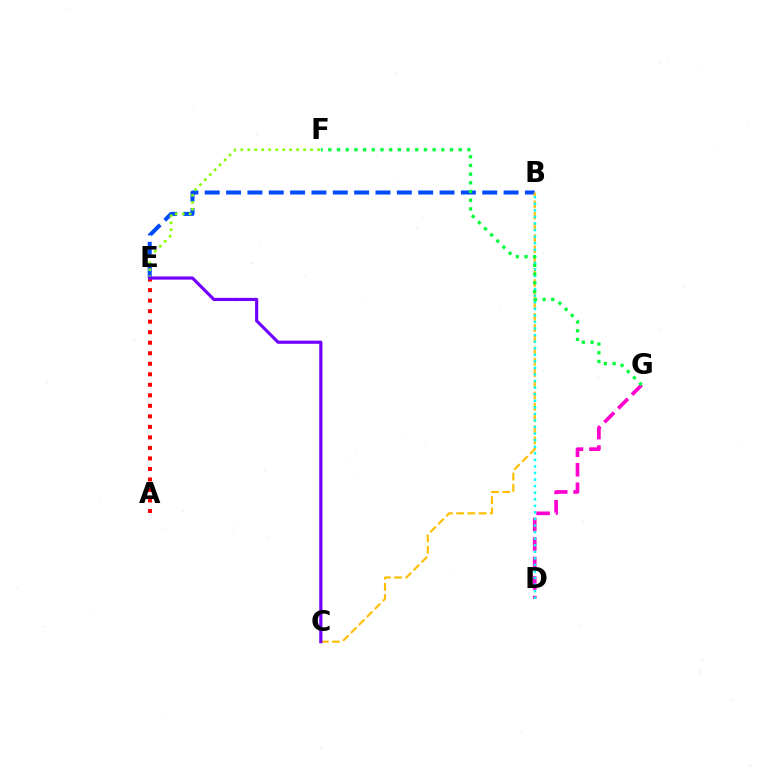{('B', 'E'): [{'color': '#004bff', 'line_style': 'dashed', 'thickness': 2.9}], ('B', 'C'): [{'color': '#ffbd00', 'line_style': 'dashed', 'thickness': 1.53}], ('A', 'E'): [{'color': '#ff0000', 'line_style': 'dotted', 'thickness': 2.86}], ('D', 'G'): [{'color': '#ff00cf', 'line_style': 'dashed', 'thickness': 2.65}], ('E', 'F'): [{'color': '#84ff00', 'line_style': 'dotted', 'thickness': 1.9}], ('C', 'E'): [{'color': '#7200ff', 'line_style': 'solid', 'thickness': 2.28}], ('B', 'D'): [{'color': '#00fff6', 'line_style': 'dotted', 'thickness': 1.78}], ('F', 'G'): [{'color': '#00ff39', 'line_style': 'dotted', 'thickness': 2.36}]}